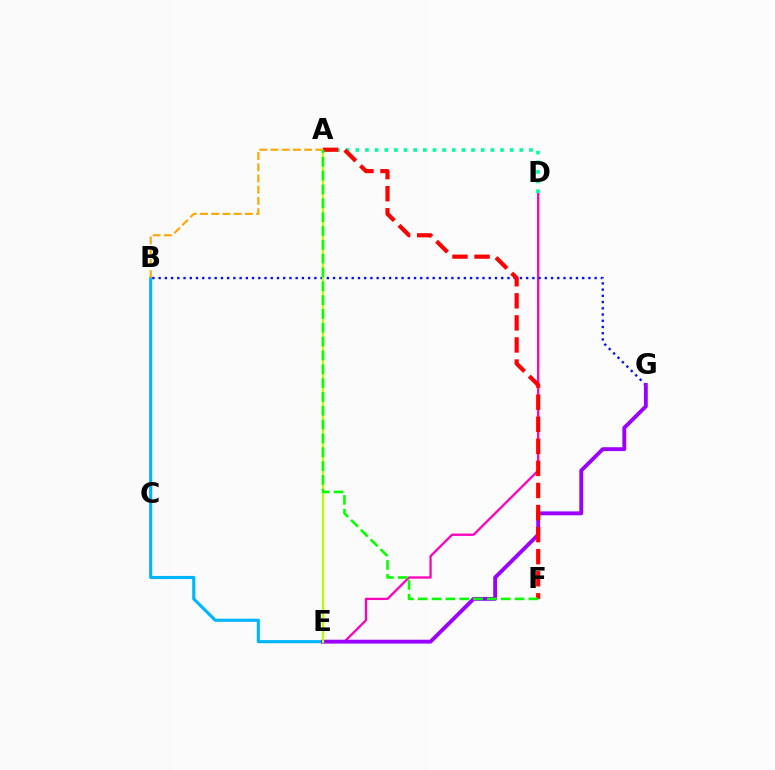{('B', 'E'): [{'color': '#00b5ff', 'line_style': 'solid', 'thickness': 2.24}], ('D', 'E'): [{'color': '#ff00bd', 'line_style': 'solid', 'thickness': 1.65}], ('B', 'G'): [{'color': '#0010ff', 'line_style': 'dotted', 'thickness': 1.69}], ('A', 'D'): [{'color': '#00ff9d', 'line_style': 'dotted', 'thickness': 2.62}], ('A', 'B'): [{'color': '#ffa500', 'line_style': 'dashed', 'thickness': 1.52}], ('E', 'G'): [{'color': '#9b00ff', 'line_style': 'solid', 'thickness': 2.79}], ('A', 'E'): [{'color': '#b3ff00', 'line_style': 'solid', 'thickness': 1.64}], ('A', 'F'): [{'color': '#ff0000', 'line_style': 'dashed', 'thickness': 3.0}, {'color': '#08ff00', 'line_style': 'dashed', 'thickness': 1.88}]}